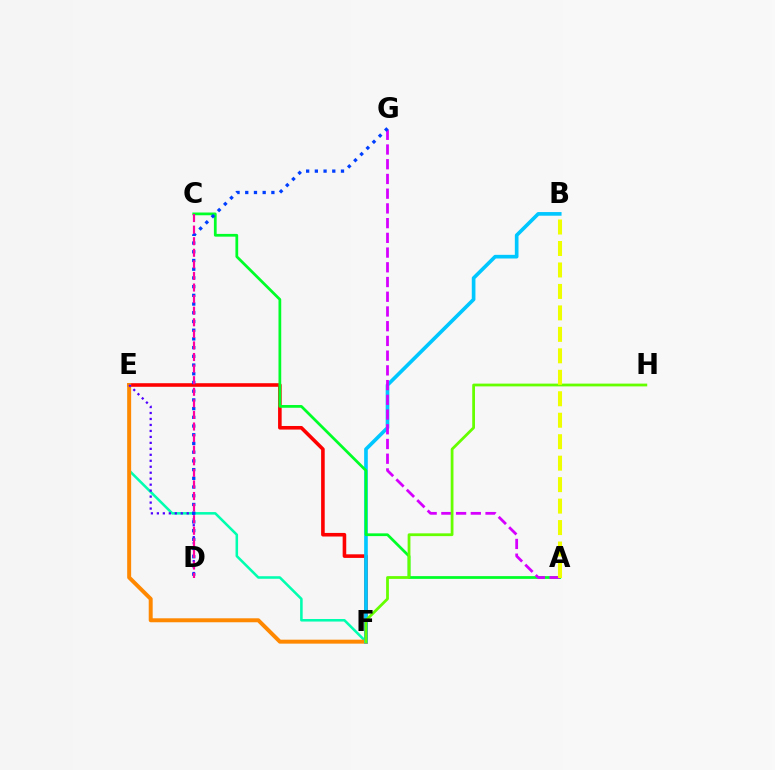{('E', 'F'): [{'color': '#00ffaf', 'line_style': 'solid', 'thickness': 1.84}, {'color': '#ff0000', 'line_style': 'solid', 'thickness': 2.58}, {'color': '#ff8800', 'line_style': 'solid', 'thickness': 2.85}], ('B', 'F'): [{'color': '#00c7ff', 'line_style': 'solid', 'thickness': 2.63}], ('A', 'C'): [{'color': '#00ff27', 'line_style': 'solid', 'thickness': 1.98}], ('A', 'G'): [{'color': '#d600ff', 'line_style': 'dashed', 'thickness': 2.0}], ('D', 'E'): [{'color': '#4f00ff', 'line_style': 'dotted', 'thickness': 1.62}], ('F', 'H'): [{'color': '#66ff00', 'line_style': 'solid', 'thickness': 2.0}], ('D', 'G'): [{'color': '#003fff', 'line_style': 'dotted', 'thickness': 2.37}], ('C', 'D'): [{'color': '#ff00a0', 'line_style': 'dashed', 'thickness': 1.57}], ('A', 'B'): [{'color': '#eeff00', 'line_style': 'dashed', 'thickness': 2.92}]}